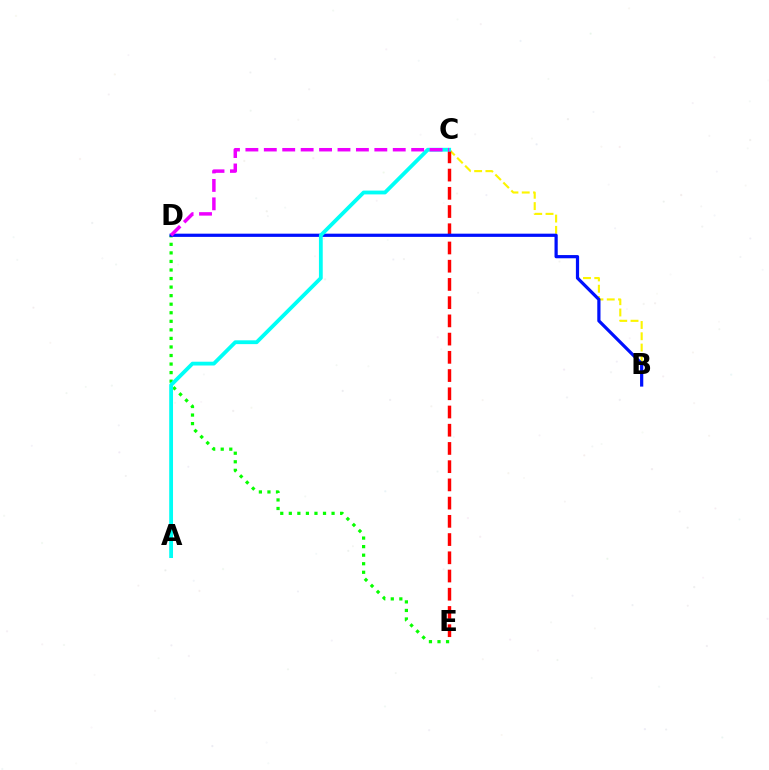{('B', 'C'): [{'color': '#fcf500', 'line_style': 'dashed', 'thickness': 1.53}], ('D', 'E'): [{'color': '#08ff00', 'line_style': 'dotted', 'thickness': 2.32}], ('C', 'E'): [{'color': '#ff0000', 'line_style': 'dashed', 'thickness': 2.48}], ('B', 'D'): [{'color': '#0010ff', 'line_style': 'solid', 'thickness': 2.31}], ('A', 'C'): [{'color': '#00fff6', 'line_style': 'solid', 'thickness': 2.74}], ('C', 'D'): [{'color': '#ee00ff', 'line_style': 'dashed', 'thickness': 2.5}]}